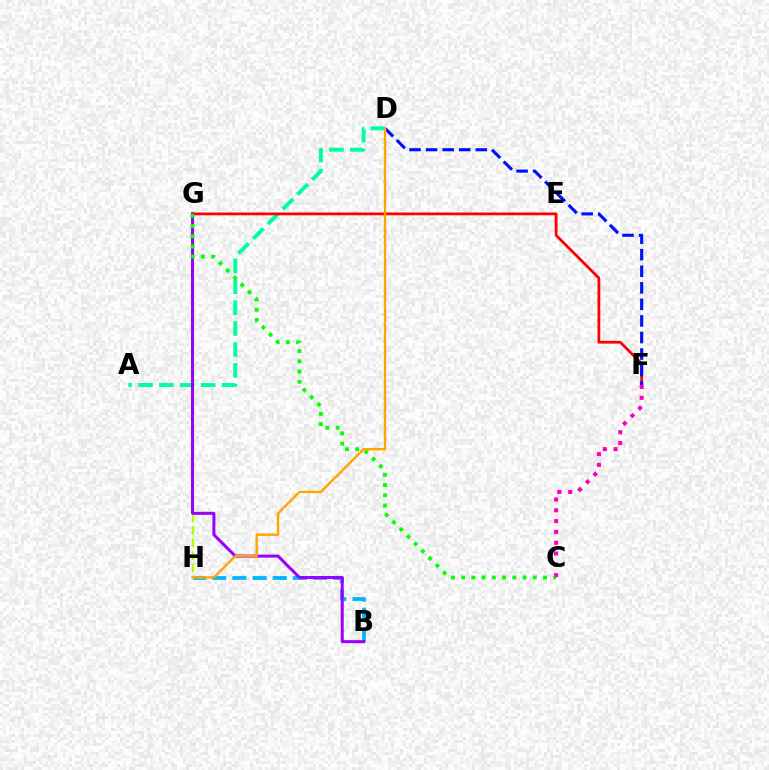{('A', 'D'): [{'color': '#00ff9d', 'line_style': 'dashed', 'thickness': 2.84}], ('B', 'H'): [{'color': '#00b5ff', 'line_style': 'dashed', 'thickness': 2.74}], ('G', 'H'): [{'color': '#b3ff00', 'line_style': 'dashed', 'thickness': 1.7}], ('F', 'G'): [{'color': '#ff0000', 'line_style': 'solid', 'thickness': 2.0}], ('D', 'F'): [{'color': '#0010ff', 'line_style': 'dashed', 'thickness': 2.25}], ('B', 'G'): [{'color': '#9b00ff', 'line_style': 'solid', 'thickness': 2.18}], ('C', 'G'): [{'color': '#08ff00', 'line_style': 'dotted', 'thickness': 2.78}], ('C', 'F'): [{'color': '#ff00bd', 'line_style': 'dotted', 'thickness': 2.94}], ('D', 'H'): [{'color': '#ffa500', 'line_style': 'solid', 'thickness': 1.71}]}